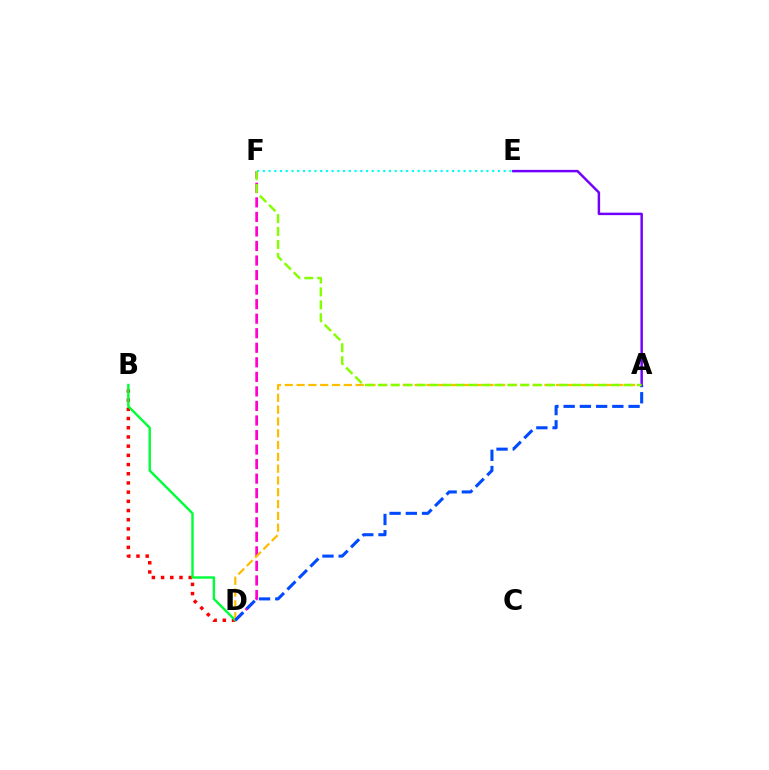{('B', 'D'): [{'color': '#ff0000', 'line_style': 'dotted', 'thickness': 2.5}, {'color': '#00ff39', 'line_style': 'solid', 'thickness': 1.75}], ('D', 'F'): [{'color': '#ff00cf', 'line_style': 'dashed', 'thickness': 1.98}], ('A', 'D'): [{'color': '#ffbd00', 'line_style': 'dashed', 'thickness': 1.6}, {'color': '#004bff', 'line_style': 'dashed', 'thickness': 2.2}], ('E', 'F'): [{'color': '#00fff6', 'line_style': 'dotted', 'thickness': 1.56}], ('A', 'E'): [{'color': '#7200ff', 'line_style': 'solid', 'thickness': 1.78}], ('A', 'F'): [{'color': '#84ff00', 'line_style': 'dashed', 'thickness': 1.76}]}